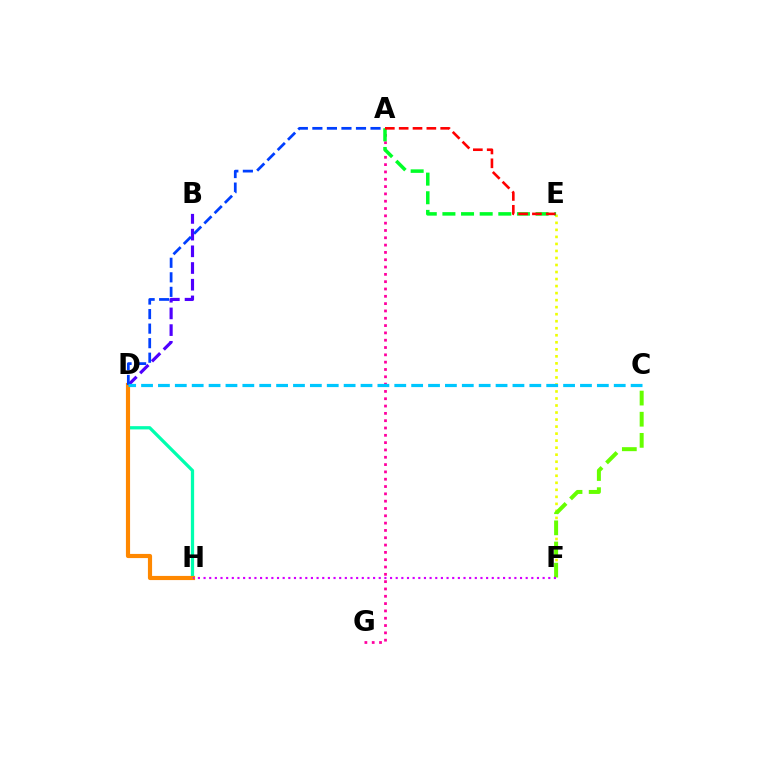{('D', 'H'): [{'color': '#00ffaf', 'line_style': 'solid', 'thickness': 2.35}, {'color': '#ff8800', 'line_style': 'solid', 'thickness': 3.0}], ('E', 'F'): [{'color': '#eeff00', 'line_style': 'dotted', 'thickness': 1.91}], ('C', 'F'): [{'color': '#66ff00', 'line_style': 'dashed', 'thickness': 2.87}], ('F', 'H'): [{'color': '#d600ff', 'line_style': 'dotted', 'thickness': 1.54}], ('B', 'D'): [{'color': '#4f00ff', 'line_style': 'dashed', 'thickness': 2.27}], ('A', 'G'): [{'color': '#ff00a0', 'line_style': 'dotted', 'thickness': 1.99}], ('A', 'E'): [{'color': '#00ff27', 'line_style': 'dashed', 'thickness': 2.53}, {'color': '#ff0000', 'line_style': 'dashed', 'thickness': 1.88}], ('A', 'D'): [{'color': '#003fff', 'line_style': 'dashed', 'thickness': 1.97}], ('C', 'D'): [{'color': '#00c7ff', 'line_style': 'dashed', 'thickness': 2.29}]}